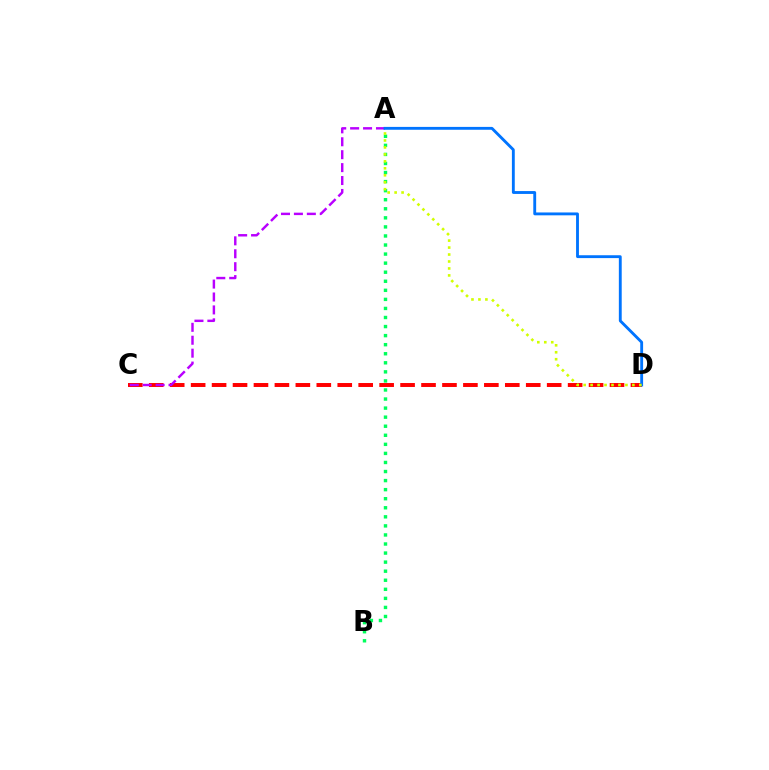{('A', 'B'): [{'color': '#00ff5c', 'line_style': 'dotted', 'thickness': 2.46}], ('C', 'D'): [{'color': '#ff0000', 'line_style': 'dashed', 'thickness': 2.85}], ('A', 'C'): [{'color': '#b900ff', 'line_style': 'dashed', 'thickness': 1.76}], ('A', 'D'): [{'color': '#0074ff', 'line_style': 'solid', 'thickness': 2.06}, {'color': '#d1ff00', 'line_style': 'dotted', 'thickness': 1.89}]}